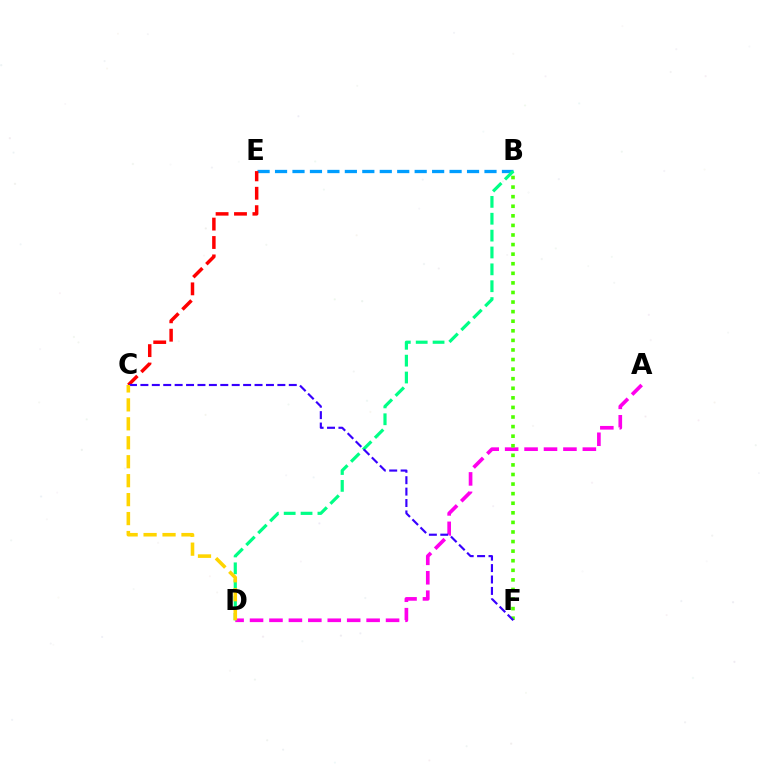{('A', 'D'): [{'color': '#ff00ed', 'line_style': 'dashed', 'thickness': 2.64}], ('B', 'F'): [{'color': '#4fff00', 'line_style': 'dotted', 'thickness': 2.6}], ('B', 'E'): [{'color': '#009eff', 'line_style': 'dashed', 'thickness': 2.37}], ('C', 'E'): [{'color': '#ff0000', 'line_style': 'dashed', 'thickness': 2.5}], ('B', 'D'): [{'color': '#00ff86', 'line_style': 'dashed', 'thickness': 2.29}], ('C', 'F'): [{'color': '#3700ff', 'line_style': 'dashed', 'thickness': 1.55}], ('C', 'D'): [{'color': '#ffd500', 'line_style': 'dashed', 'thickness': 2.57}]}